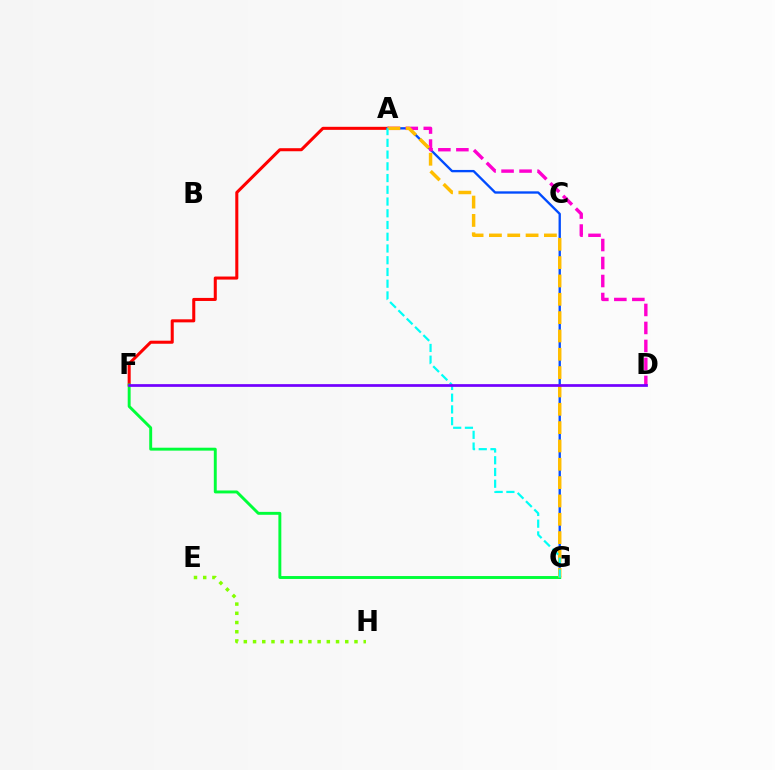{('A', 'F'): [{'color': '#ff0000', 'line_style': 'solid', 'thickness': 2.19}], ('A', 'G'): [{'color': '#004bff', 'line_style': 'solid', 'thickness': 1.68}, {'color': '#ffbd00', 'line_style': 'dashed', 'thickness': 2.49}, {'color': '#00fff6', 'line_style': 'dashed', 'thickness': 1.59}], ('F', 'G'): [{'color': '#00ff39', 'line_style': 'solid', 'thickness': 2.1}], ('A', 'D'): [{'color': '#ff00cf', 'line_style': 'dashed', 'thickness': 2.45}], ('D', 'F'): [{'color': '#7200ff', 'line_style': 'solid', 'thickness': 1.97}], ('E', 'H'): [{'color': '#84ff00', 'line_style': 'dotted', 'thickness': 2.51}]}